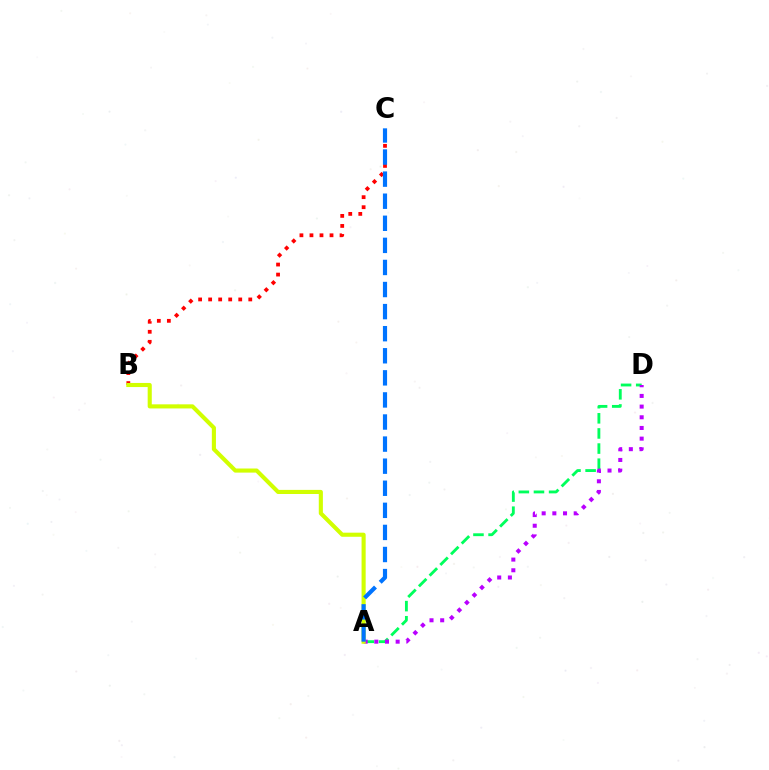{('A', 'D'): [{'color': '#00ff5c', 'line_style': 'dashed', 'thickness': 2.05}, {'color': '#b900ff', 'line_style': 'dotted', 'thickness': 2.9}], ('B', 'C'): [{'color': '#ff0000', 'line_style': 'dotted', 'thickness': 2.73}], ('A', 'B'): [{'color': '#d1ff00', 'line_style': 'solid', 'thickness': 2.96}], ('A', 'C'): [{'color': '#0074ff', 'line_style': 'dashed', 'thickness': 3.0}]}